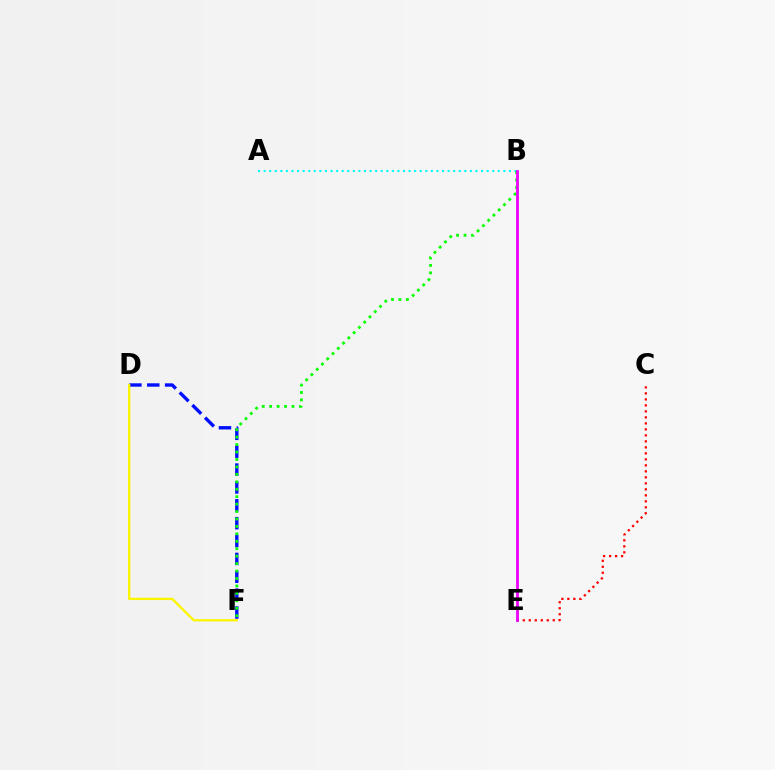{('A', 'B'): [{'color': '#00fff6', 'line_style': 'dotted', 'thickness': 1.51}], ('C', 'E'): [{'color': '#ff0000', 'line_style': 'dotted', 'thickness': 1.63}], ('D', 'F'): [{'color': '#0010ff', 'line_style': 'dashed', 'thickness': 2.43}, {'color': '#fcf500', 'line_style': 'solid', 'thickness': 1.65}], ('B', 'F'): [{'color': '#08ff00', 'line_style': 'dotted', 'thickness': 2.02}], ('B', 'E'): [{'color': '#ee00ff', 'line_style': 'solid', 'thickness': 2.01}]}